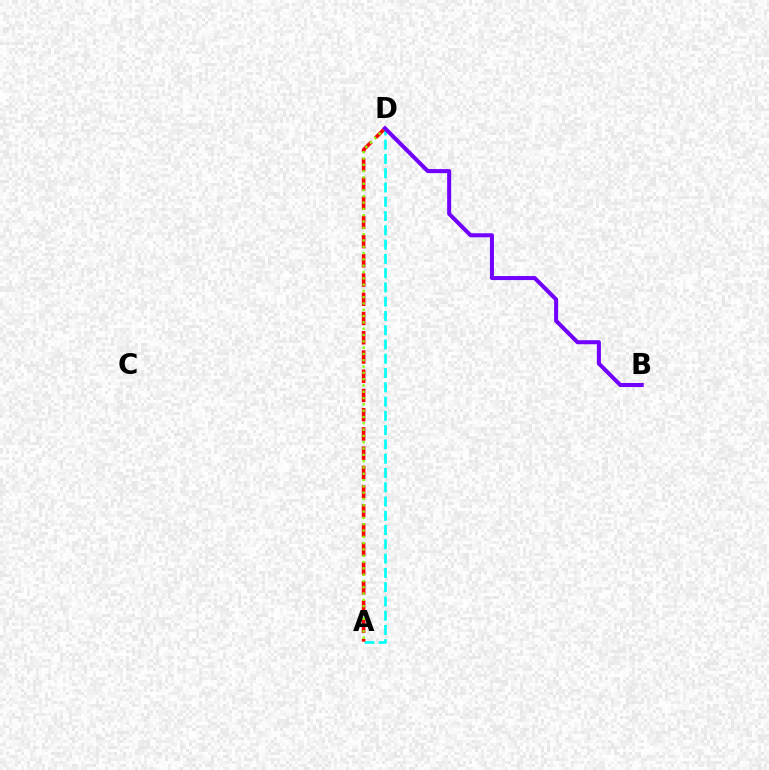{('A', 'D'): [{'color': '#00fff6', 'line_style': 'dashed', 'thickness': 1.94}, {'color': '#ff0000', 'line_style': 'dashed', 'thickness': 2.61}, {'color': '#84ff00', 'line_style': 'dotted', 'thickness': 1.71}], ('B', 'D'): [{'color': '#7200ff', 'line_style': 'solid', 'thickness': 2.9}]}